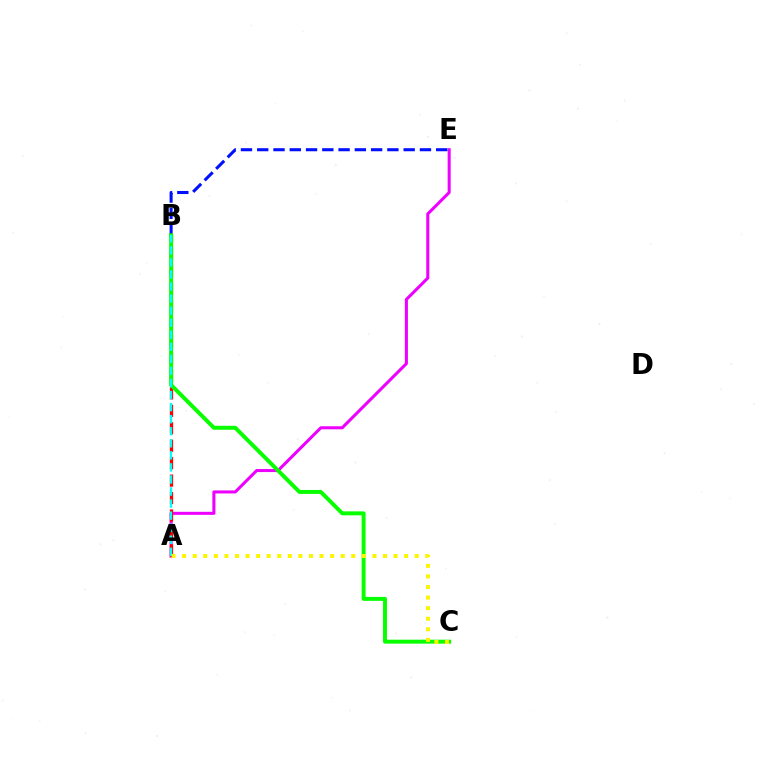{('A', 'E'): [{'color': '#ee00ff', 'line_style': 'solid', 'thickness': 2.19}], ('B', 'E'): [{'color': '#0010ff', 'line_style': 'dashed', 'thickness': 2.21}], ('A', 'B'): [{'color': '#ff0000', 'line_style': 'dashed', 'thickness': 2.37}, {'color': '#00fff6', 'line_style': 'dashed', 'thickness': 1.64}], ('B', 'C'): [{'color': '#08ff00', 'line_style': 'solid', 'thickness': 2.84}], ('A', 'C'): [{'color': '#fcf500', 'line_style': 'dotted', 'thickness': 2.87}]}